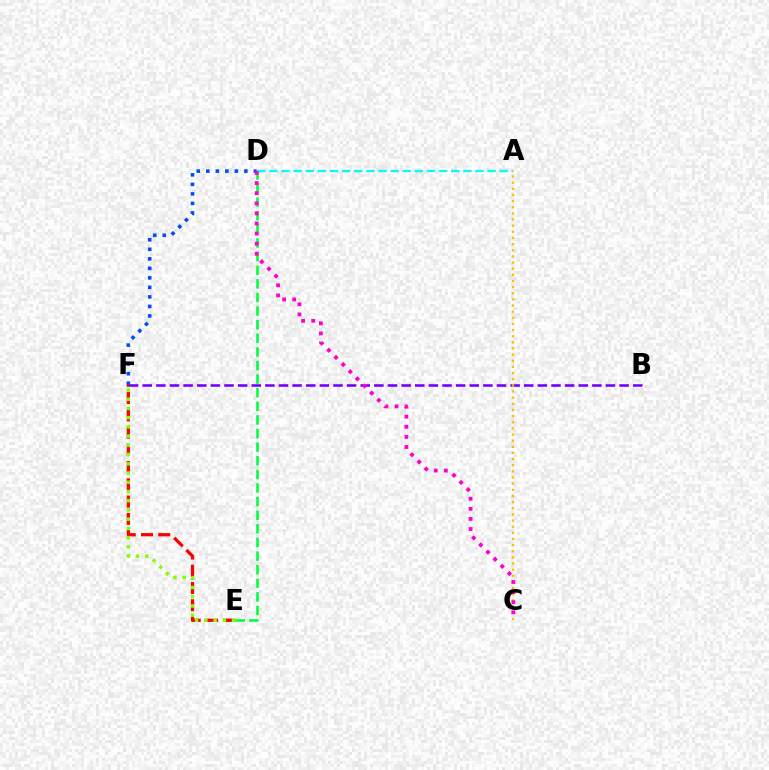{('B', 'F'): [{'color': '#7200ff', 'line_style': 'dashed', 'thickness': 1.85}], ('E', 'F'): [{'color': '#ff0000', 'line_style': 'dashed', 'thickness': 2.34}, {'color': '#84ff00', 'line_style': 'dotted', 'thickness': 2.51}], ('D', 'F'): [{'color': '#004bff', 'line_style': 'dotted', 'thickness': 2.59}], ('A', 'D'): [{'color': '#00fff6', 'line_style': 'dashed', 'thickness': 1.65}], ('A', 'C'): [{'color': '#ffbd00', 'line_style': 'dotted', 'thickness': 1.67}], ('D', 'E'): [{'color': '#00ff39', 'line_style': 'dashed', 'thickness': 1.85}], ('C', 'D'): [{'color': '#ff00cf', 'line_style': 'dotted', 'thickness': 2.74}]}